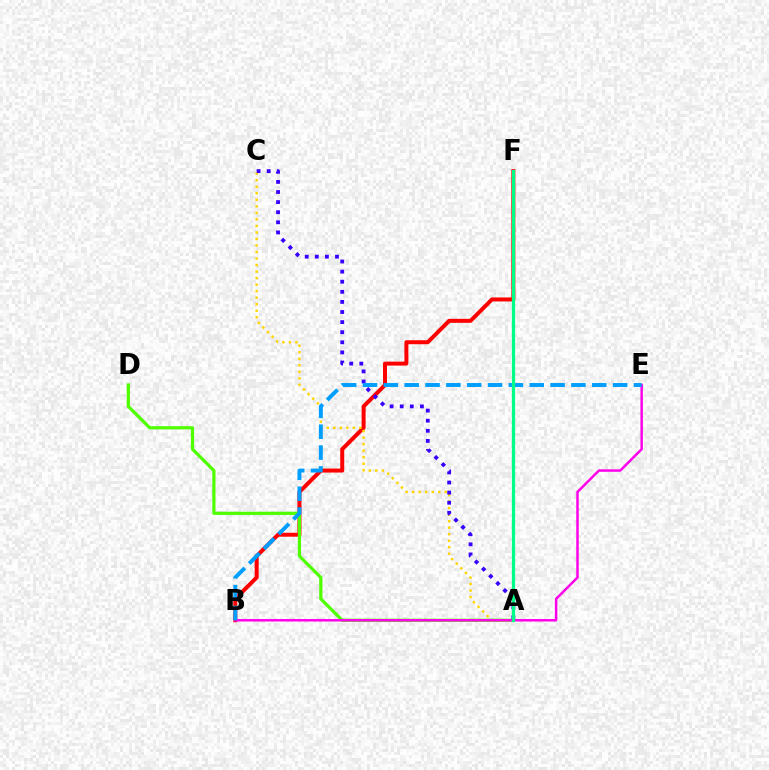{('B', 'F'): [{'color': '#ff0000', 'line_style': 'solid', 'thickness': 2.88}], ('A', 'D'): [{'color': '#4fff00', 'line_style': 'solid', 'thickness': 2.3}], ('A', 'C'): [{'color': '#ffd500', 'line_style': 'dotted', 'thickness': 1.77}, {'color': '#3700ff', 'line_style': 'dotted', 'thickness': 2.74}], ('B', 'E'): [{'color': '#ff00ed', 'line_style': 'solid', 'thickness': 1.79}, {'color': '#009eff', 'line_style': 'dashed', 'thickness': 2.83}], ('A', 'F'): [{'color': '#00ff86', 'line_style': 'solid', 'thickness': 2.33}]}